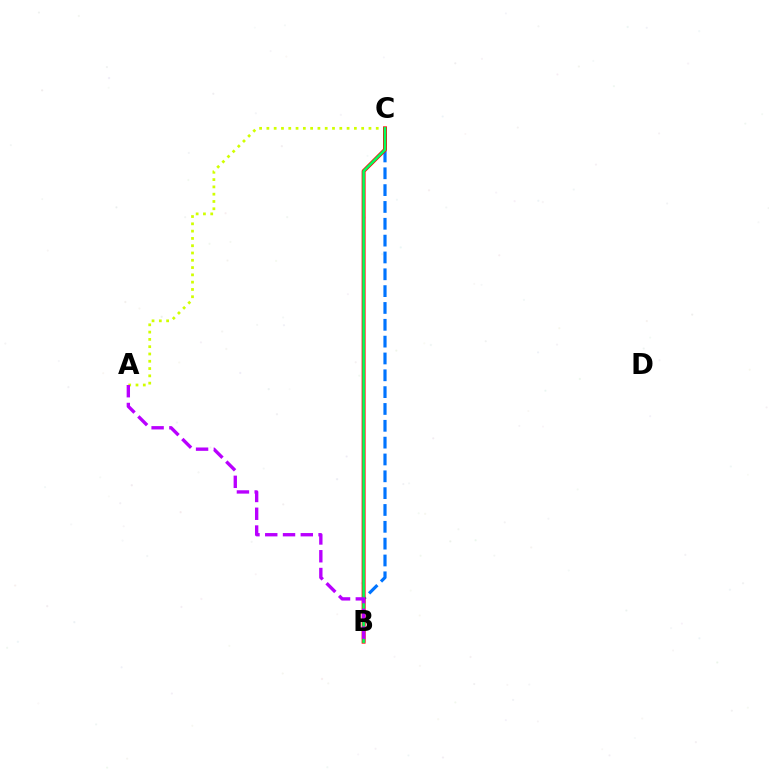{('B', 'C'): [{'color': '#0074ff', 'line_style': 'dashed', 'thickness': 2.29}, {'color': '#ff0000', 'line_style': 'solid', 'thickness': 2.83}, {'color': '#00ff5c', 'line_style': 'solid', 'thickness': 1.86}], ('A', 'C'): [{'color': '#d1ff00', 'line_style': 'dotted', 'thickness': 1.98}], ('A', 'B'): [{'color': '#b900ff', 'line_style': 'dashed', 'thickness': 2.41}]}